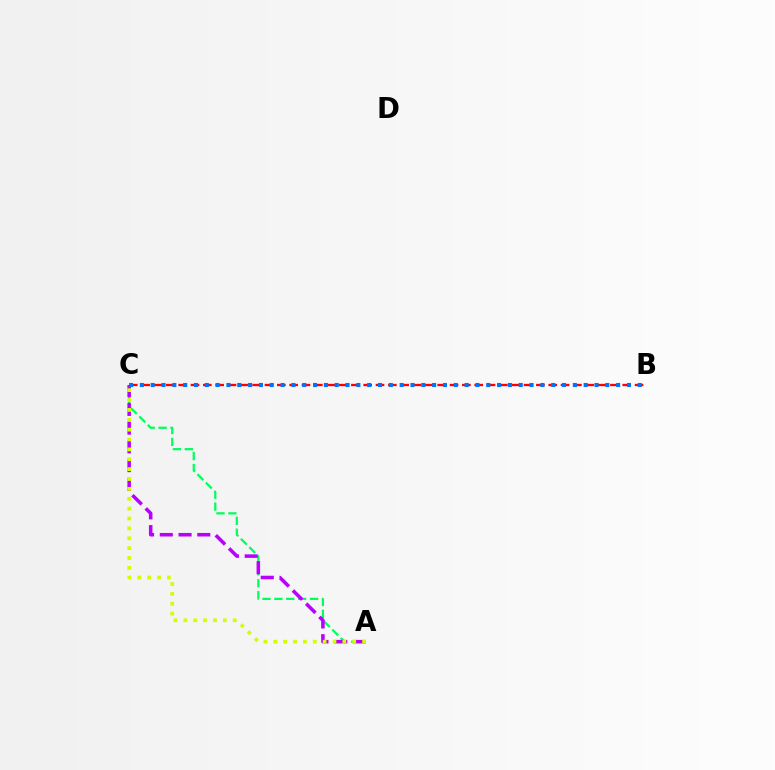{('A', 'C'): [{'color': '#00ff5c', 'line_style': 'dashed', 'thickness': 1.62}, {'color': '#b900ff', 'line_style': 'dashed', 'thickness': 2.55}, {'color': '#d1ff00', 'line_style': 'dotted', 'thickness': 2.68}], ('B', 'C'): [{'color': '#ff0000', 'line_style': 'dashed', 'thickness': 1.68}, {'color': '#0074ff', 'line_style': 'dotted', 'thickness': 2.94}]}